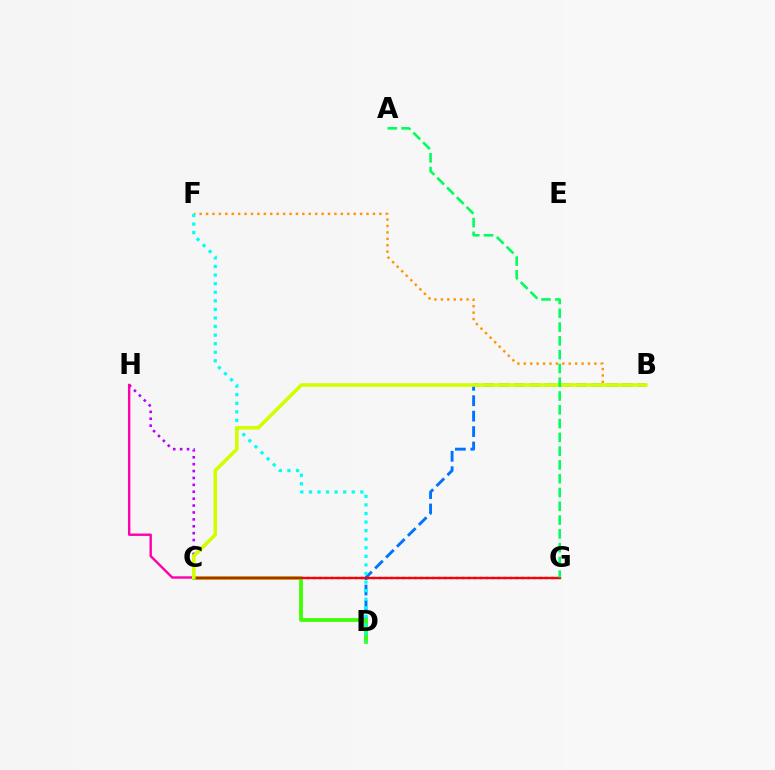{('B', 'F'): [{'color': '#ff9400', 'line_style': 'dotted', 'thickness': 1.74}], ('C', 'H'): [{'color': '#b900ff', 'line_style': 'dotted', 'thickness': 1.87}, {'color': '#ff00ac', 'line_style': 'solid', 'thickness': 1.74}], ('B', 'D'): [{'color': '#0074ff', 'line_style': 'dashed', 'thickness': 2.09}], ('C', 'G'): [{'color': '#2500ff', 'line_style': 'dotted', 'thickness': 1.62}, {'color': '#ff0000', 'line_style': 'solid', 'thickness': 1.7}], ('C', 'D'): [{'color': '#3dff00', 'line_style': 'solid', 'thickness': 2.7}], ('D', 'F'): [{'color': '#00fff6', 'line_style': 'dotted', 'thickness': 2.33}], ('B', 'C'): [{'color': '#d1ff00', 'line_style': 'solid', 'thickness': 2.58}], ('A', 'G'): [{'color': '#00ff5c', 'line_style': 'dashed', 'thickness': 1.87}]}